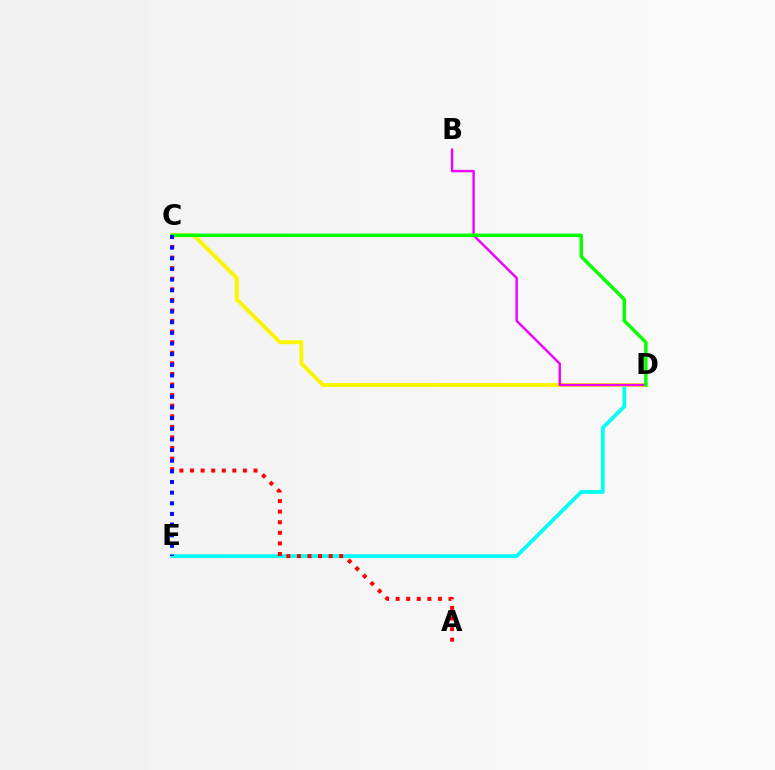{('D', 'E'): [{'color': '#00fff6', 'line_style': 'solid', 'thickness': 2.68}], ('C', 'D'): [{'color': '#fcf500', 'line_style': 'solid', 'thickness': 2.82}, {'color': '#08ff00', 'line_style': 'solid', 'thickness': 2.49}], ('B', 'D'): [{'color': '#ee00ff', 'line_style': 'solid', 'thickness': 1.75}], ('A', 'C'): [{'color': '#ff0000', 'line_style': 'dotted', 'thickness': 2.87}], ('C', 'E'): [{'color': '#0010ff', 'line_style': 'dotted', 'thickness': 2.89}]}